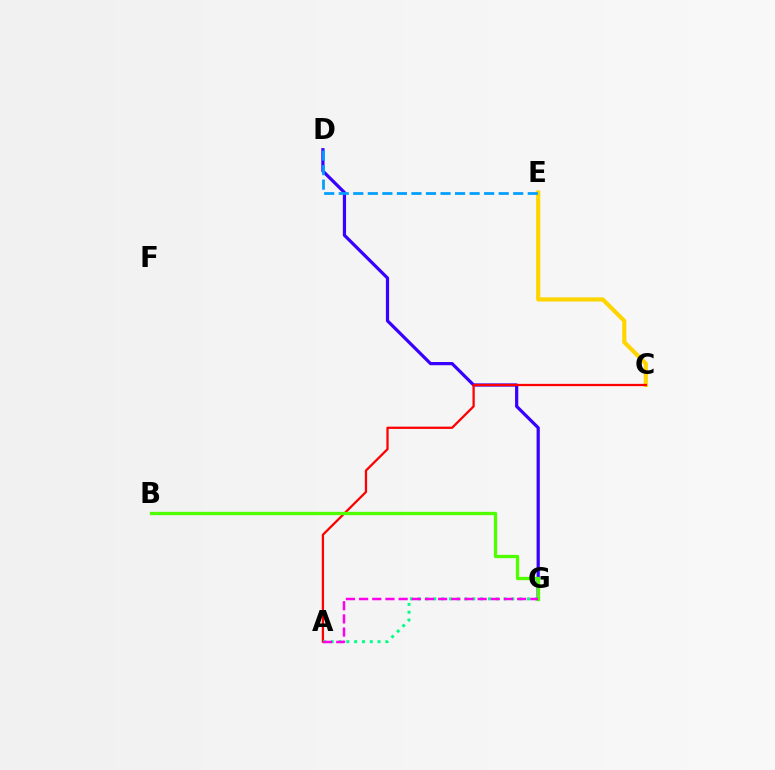{('C', 'E'): [{'color': '#ffd500', 'line_style': 'solid', 'thickness': 2.99}], ('D', 'G'): [{'color': '#3700ff', 'line_style': 'solid', 'thickness': 2.31}], ('A', 'C'): [{'color': '#ff0000', 'line_style': 'solid', 'thickness': 1.63}], ('B', 'G'): [{'color': '#4fff00', 'line_style': 'solid', 'thickness': 2.38}], ('A', 'G'): [{'color': '#00ff86', 'line_style': 'dotted', 'thickness': 2.12}, {'color': '#ff00ed', 'line_style': 'dashed', 'thickness': 1.79}], ('D', 'E'): [{'color': '#009eff', 'line_style': 'dashed', 'thickness': 1.98}]}